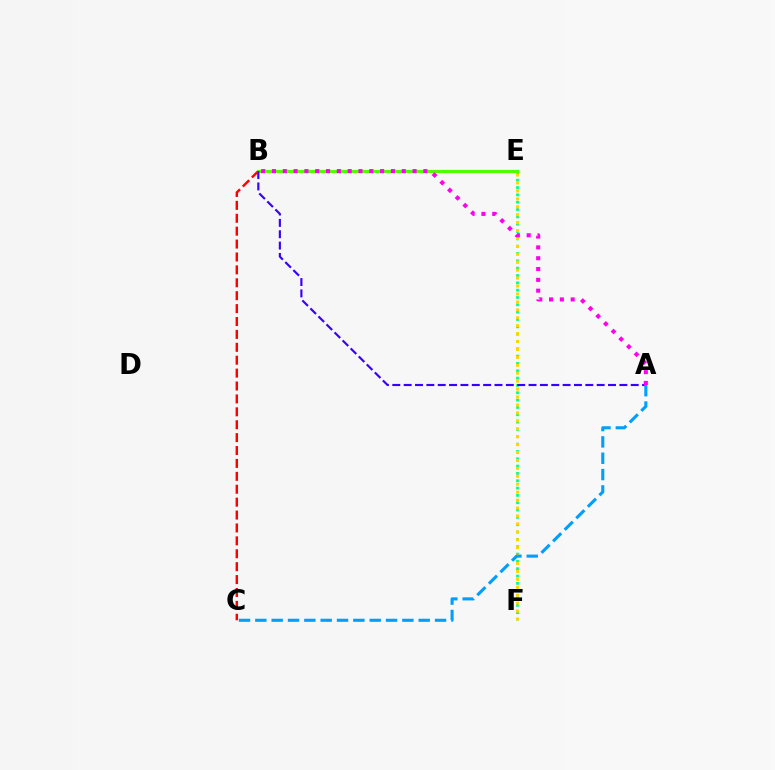{('B', 'C'): [{'color': '#ff0000', 'line_style': 'dashed', 'thickness': 1.75}], ('E', 'F'): [{'color': '#00ff86', 'line_style': 'dotted', 'thickness': 1.99}, {'color': '#ffd500', 'line_style': 'dotted', 'thickness': 2.15}], ('B', 'E'): [{'color': '#4fff00', 'line_style': 'solid', 'thickness': 2.28}], ('A', 'B'): [{'color': '#3700ff', 'line_style': 'dashed', 'thickness': 1.54}, {'color': '#ff00ed', 'line_style': 'dotted', 'thickness': 2.94}], ('A', 'C'): [{'color': '#009eff', 'line_style': 'dashed', 'thickness': 2.22}]}